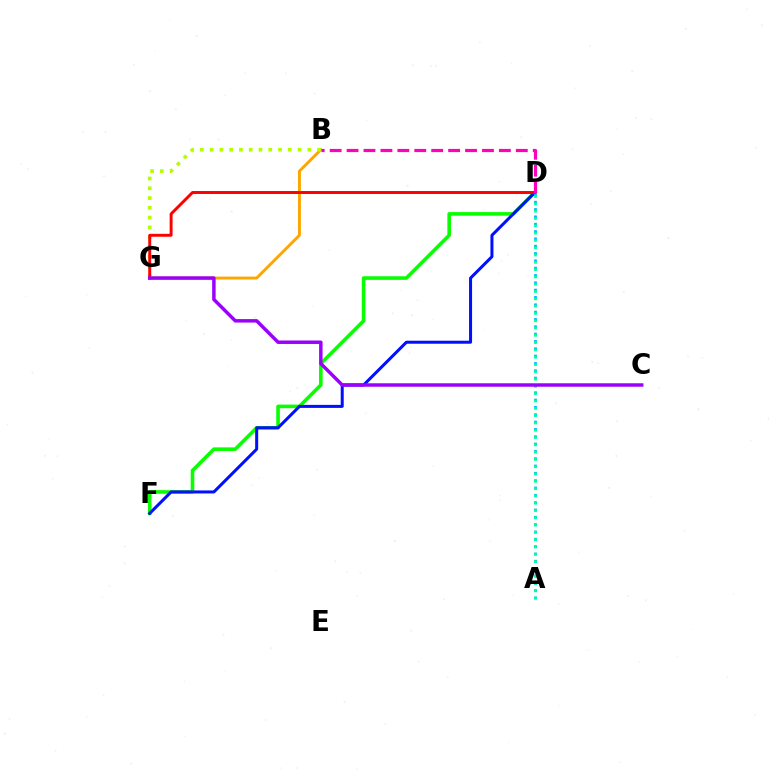{('D', 'F'): [{'color': '#08ff00', 'line_style': 'solid', 'thickness': 2.59}, {'color': '#0010ff', 'line_style': 'solid', 'thickness': 2.17}], ('B', 'G'): [{'color': '#ffa500', 'line_style': 'solid', 'thickness': 2.09}, {'color': '#b3ff00', 'line_style': 'dotted', 'thickness': 2.65}], ('A', 'D'): [{'color': '#00b5ff', 'line_style': 'dotted', 'thickness': 1.99}, {'color': '#00ff9d', 'line_style': 'dotted', 'thickness': 1.98}], ('D', 'G'): [{'color': '#ff0000', 'line_style': 'solid', 'thickness': 2.12}], ('B', 'D'): [{'color': '#ff00bd', 'line_style': 'dashed', 'thickness': 2.3}], ('C', 'G'): [{'color': '#9b00ff', 'line_style': 'solid', 'thickness': 2.5}]}